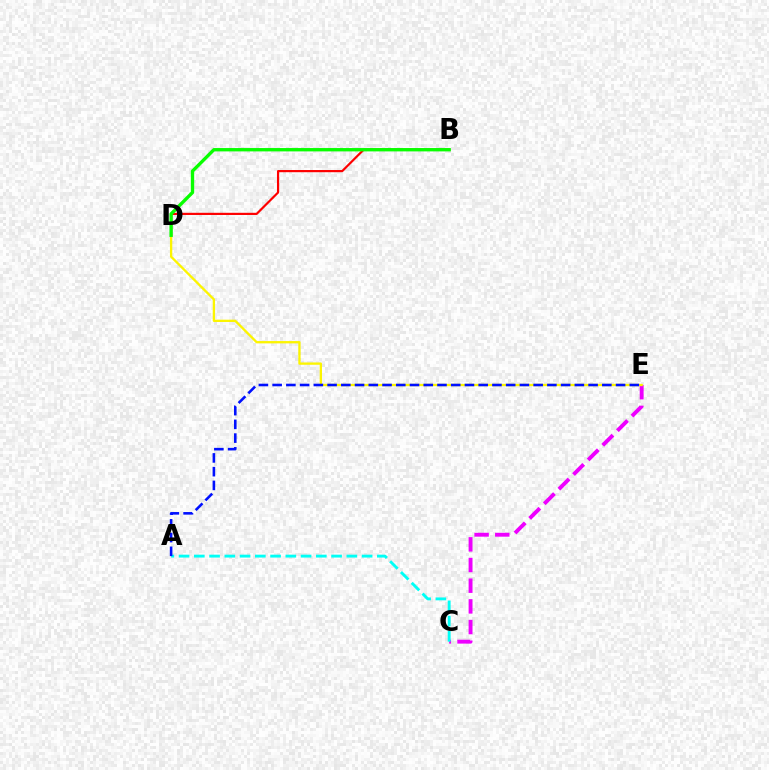{('B', 'D'): [{'color': '#ff0000', 'line_style': 'solid', 'thickness': 1.57}, {'color': '#08ff00', 'line_style': 'solid', 'thickness': 2.41}], ('C', 'E'): [{'color': '#ee00ff', 'line_style': 'dashed', 'thickness': 2.81}], ('D', 'E'): [{'color': '#fcf500', 'line_style': 'solid', 'thickness': 1.67}], ('A', 'C'): [{'color': '#00fff6', 'line_style': 'dashed', 'thickness': 2.07}], ('A', 'E'): [{'color': '#0010ff', 'line_style': 'dashed', 'thickness': 1.87}]}